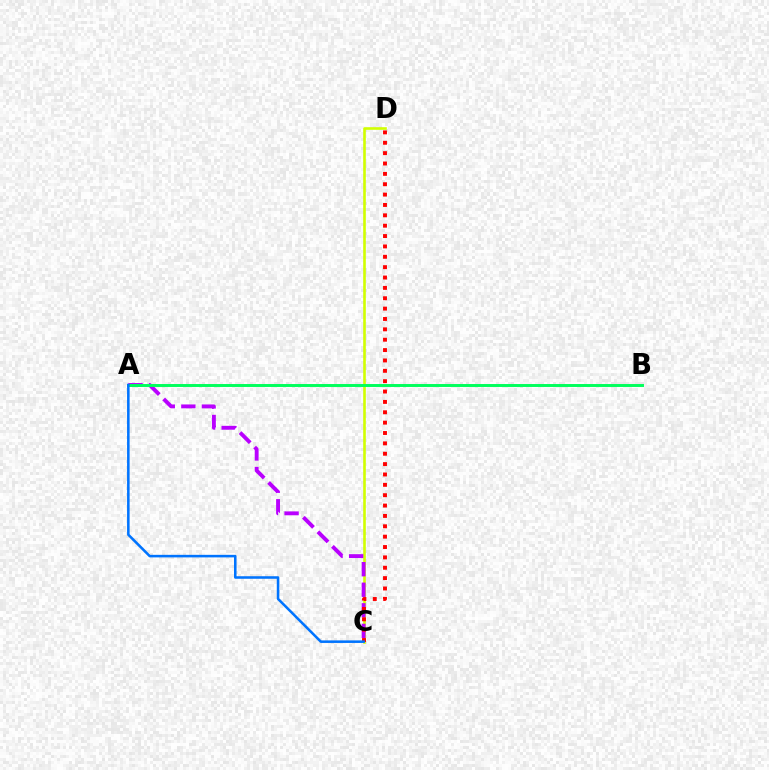{('C', 'D'): [{'color': '#d1ff00', 'line_style': 'solid', 'thickness': 1.89}, {'color': '#ff0000', 'line_style': 'dotted', 'thickness': 2.82}], ('A', 'C'): [{'color': '#b900ff', 'line_style': 'dashed', 'thickness': 2.79}, {'color': '#0074ff', 'line_style': 'solid', 'thickness': 1.83}], ('A', 'B'): [{'color': '#00ff5c', 'line_style': 'solid', 'thickness': 2.11}]}